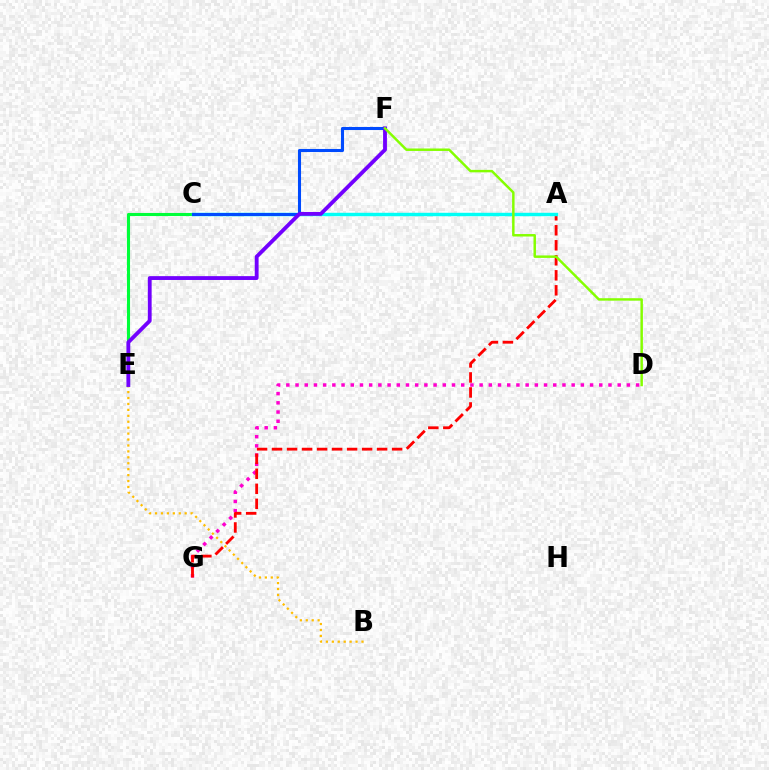{('D', 'G'): [{'color': '#ff00cf', 'line_style': 'dotted', 'thickness': 2.5}], ('C', 'E'): [{'color': '#00ff39', 'line_style': 'solid', 'thickness': 2.22}], ('A', 'G'): [{'color': '#ff0000', 'line_style': 'dashed', 'thickness': 2.04}], ('A', 'C'): [{'color': '#00fff6', 'line_style': 'solid', 'thickness': 2.47}], ('C', 'F'): [{'color': '#004bff', 'line_style': 'solid', 'thickness': 2.21}], ('B', 'E'): [{'color': '#ffbd00', 'line_style': 'dotted', 'thickness': 1.61}], ('E', 'F'): [{'color': '#7200ff', 'line_style': 'solid', 'thickness': 2.76}], ('D', 'F'): [{'color': '#84ff00', 'line_style': 'solid', 'thickness': 1.78}]}